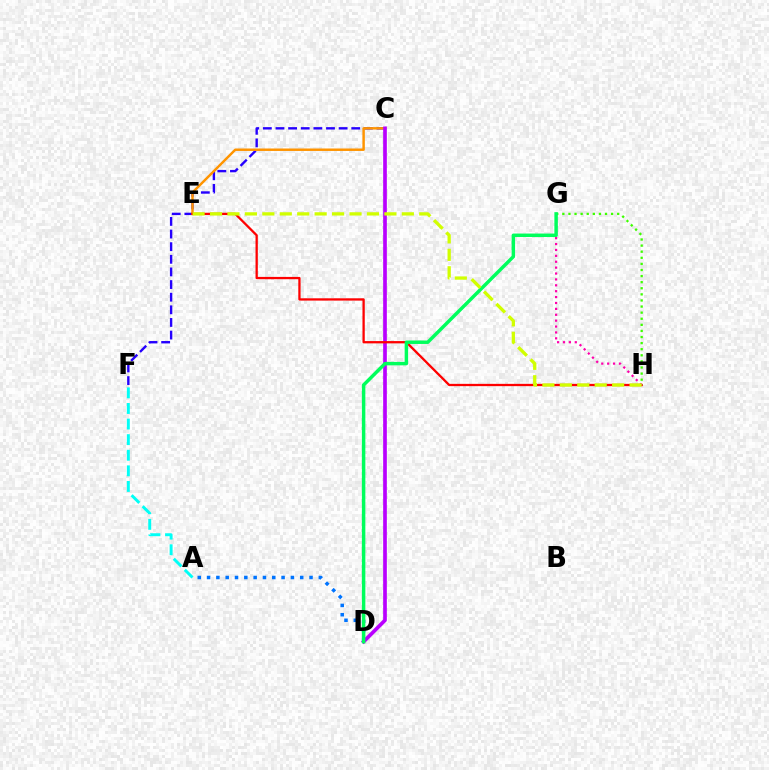{('C', 'F'): [{'color': '#2500ff', 'line_style': 'dashed', 'thickness': 1.72}], ('C', 'E'): [{'color': '#ff9400', 'line_style': 'solid', 'thickness': 1.77}], ('A', 'F'): [{'color': '#00fff6', 'line_style': 'dashed', 'thickness': 2.12}], ('A', 'D'): [{'color': '#0074ff', 'line_style': 'dotted', 'thickness': 2.53}], ('C', 'D'): [{'color': '#b900ff', 'line_style': 'solid', 'thickness': 2.65}], ('E', 'H'): [{'color': '#ff0000', 'line_style': 'solid', 'thickness': 1.65}, {'color': '#d1ff00', 'line_style': 'dashed', 'thickness': 2.37}], ('G', 'H'): [{'color': '#ff00ac', 'line_style': 'dotted', 'thickness': 1.6}, {'color': '#3dff00', 'line_style': 'dotted', 'thickness': 1.66}], ('D', 'G'): [{'color': '#00ff5c', 'line_style': 'solid', 'thickness': 2.49}]}